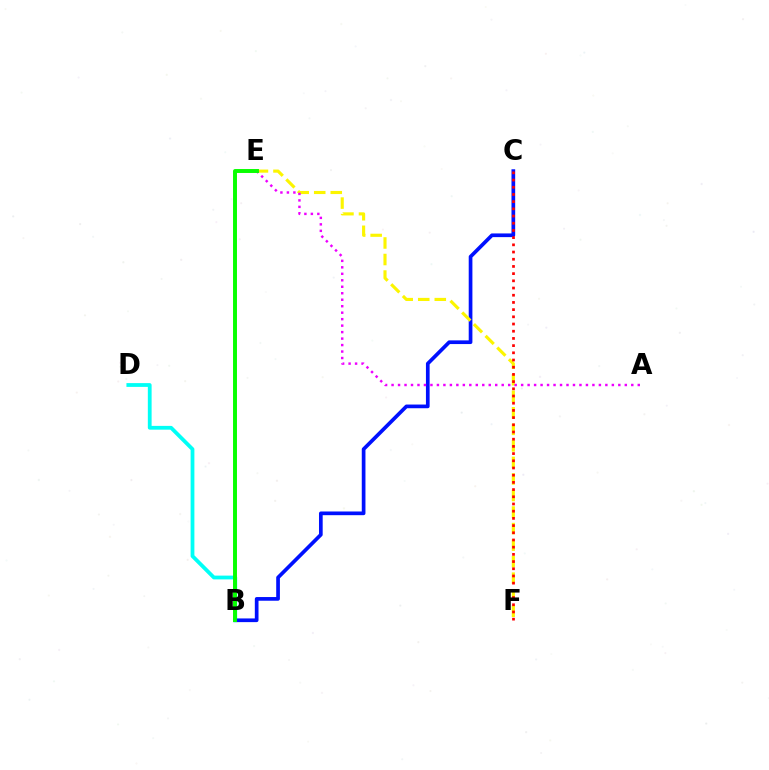{('B', 'D'): [{'color': '#00fff6', 'line_style': 'solid', 'thickness': 2.72}], ('B', 'C'): [{'color': '#0010ff', 'line_style': 'solid', 'thickness': 2.66}], ('E', 'F'): [{'color': '#fcf500', 'line_style': 'dashed', 'thickness': 2.25}], ('C', 'F'): [{'color': '#ff0000', 'line_style': 'dotted', 'thickness': 1.96}], ('A', 'E'): [{'color': '#ee00ff', 'line_style': 'dotted', 'thickness': 1.76}], ('B', 'E'): [{'color': '#08ff00', 'line_style': 'solid', 'thickness': 2.83}]}